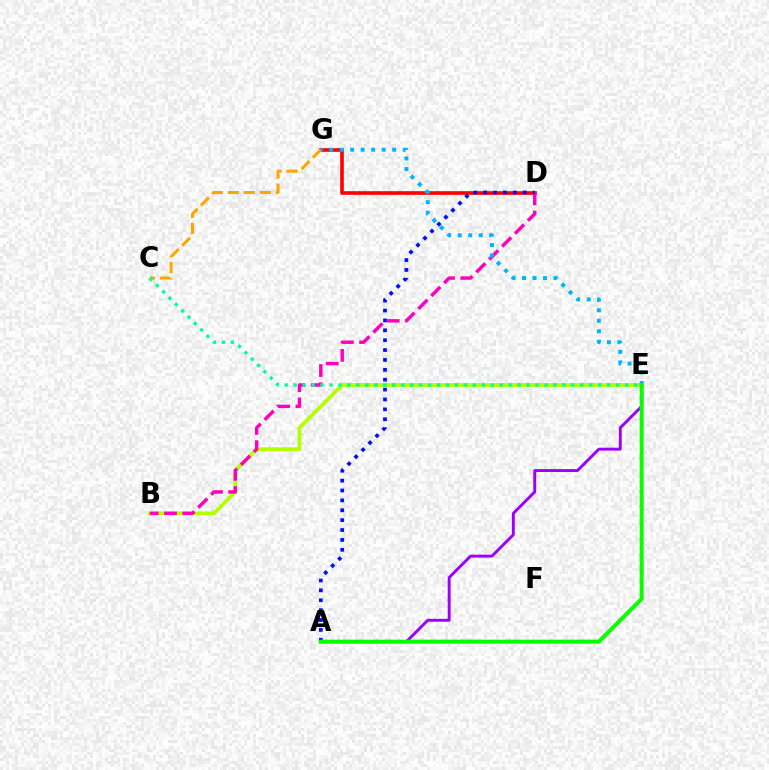{('D', 'G'): [{'color': '#ff0000', 'line_style': 'solid', 'thickness': 2.61}], ('A', 'E'): [{'color': '#9b00ff', 'line_style': 'solid', 'thickness': 2.1}, {'color': '#08ff00', 'line_style': 'solid', 'thickness': 2.87}], ('C', 'G'): [{'color': '#ffa500', 'line_style': 'dashed', 'thickness': 2.18}], ('B', 'E'): [{'color': '#b3ff00', 'line_style': 'solid', 'thickness': 2.74}], ('B', 'D'): [{'color': '#ff00bd', 'line_style': 'dashed', 'thickness': 2.48}], ('E', 'G'): [{'color': '#00b5ff', 'line_style': 'dotted', 'thickness': 2.85}], ('C', 'E'): [{'color': '#00ff9d', 'line_style': 'dotted', 'thickness': 2.43}], ('A', 'D'): [{'color': '#0010ff', 'line_style': 'dotted', 'thickness': 2.69}]}